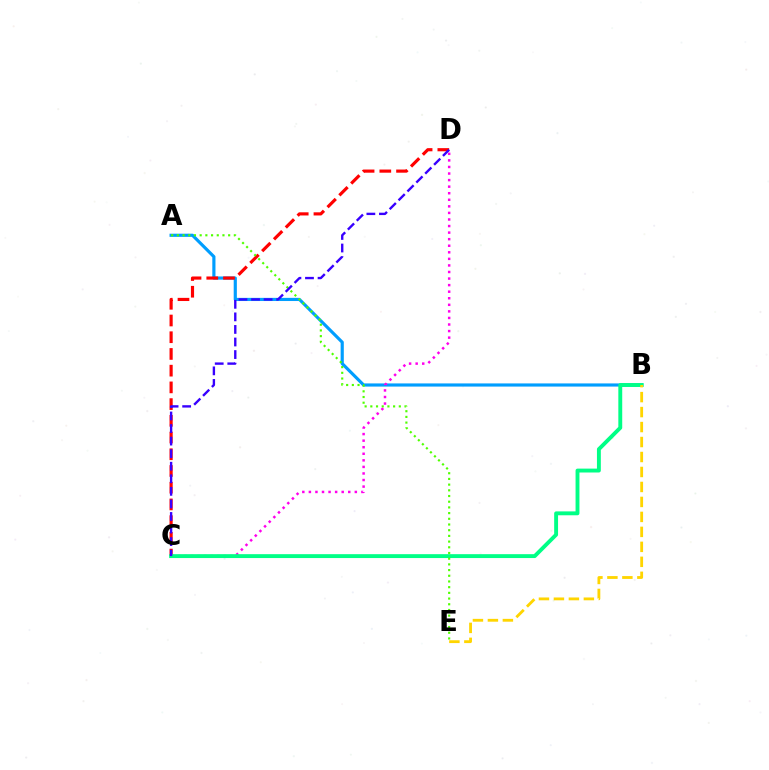{('A', 'B'): [{'color': '#009eff', 'line_style': 'solid', 'thickness': 2.28}], ('C', 'D'): [{'color': '#ff0000', 'line_style': 'dashed', 'thickness': 2.27}, {'color': '#ff00ed', 'line_style': 'dotted', 'thickness': 1.78}, {'color': '#3700ff', 'line_style': 'dashed', 'thickness': 1.71}], ('B', 'C'): [{'color': '#00ff86', 'line_style': 'solid', 'thickness': 2.8}], ('A', 'E'): [{'color': '#4fff00', 'line_style': 'dotted', 'thickness': 1.55}], ('B', 'E'): [{'color': '#ffd500', 'line_style': 'dashed', 'thickness': 2.03}]}